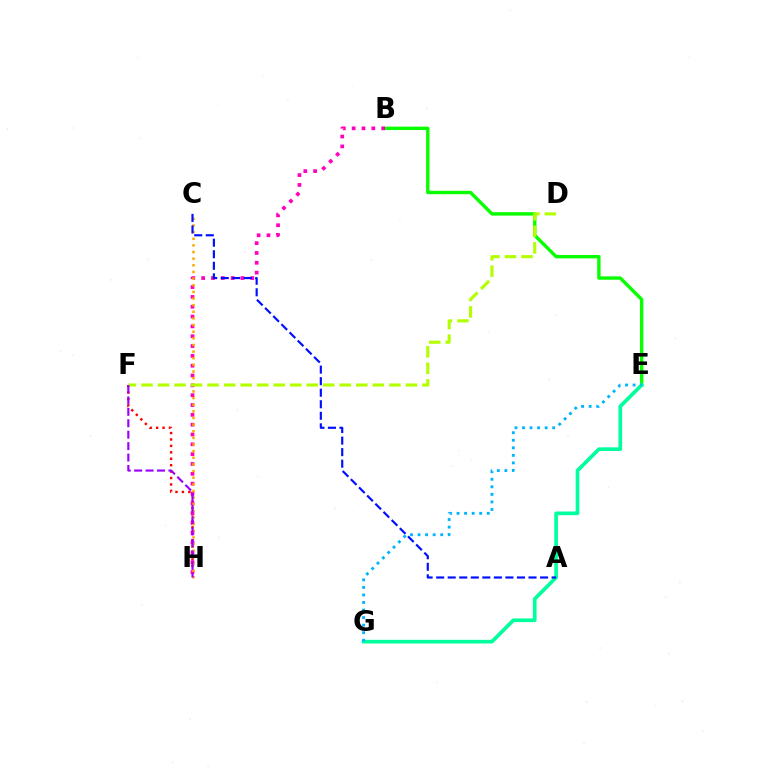{('B', 'E'): [{'color': '#08ff00', 'line_style': 'solid', 'thickness': 2.44}], ('F', 'H'): [{'color': '#ff0000', 'line_style': 'dotted', 'thickness': 1.75}, {'color': '#9b00ff', 'line_style': 'dashed', 'thickness': 1.55}], ('B', 'H'): [{'color': '#ff00bd', 'line_style': 'dotted', 'thickness': 2.67}], ('E', 'G'): [{'color': '#00ff9d', 'line_style': 'solid', 'thickness': 2.64}, {'color': '#00b5ff', 'line_style': 'dotted', 'thickness': 2.05}], ('C', 'H'): [{'color': '#ffa500', 'line_style': 'dotted', 'thickness': 1.8}], ('A', 'C'): [{'color': '#0010ff', 'line_style': 'dashed', 'thickness': 1.57}], ('D', 'F'): [{'color': '#b3ff00', 'line_style': 'dashed', 'thickness': 2.25}]}